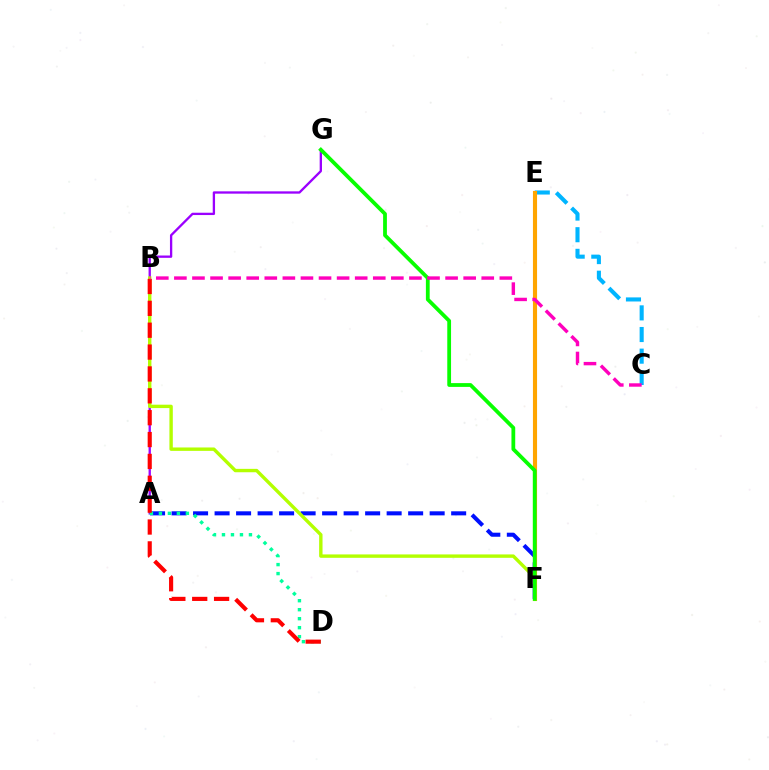{('A', 'F'): [{'color': '#0010ff', 'line_style': 'dashed', 'thickness': 2.92}], ('C', 'E'): [{'color': '#00b5ff', 'line_style': 'dashed', 'thickness': 2.94}], ('A', 'G'): [{'color': '#9b00ff', 'line_style': 'solid', 'thickness': 1.67}], ('E', 'F'): [{'color': '#ffa500', 'line_style': 'solid', 'thickness': 2.96}], ('B', 'F'): [{'color': '#b3ff00', 'line_style': 'solid', 'thickness': 2.44}], ('F', 'G'): [{'color': '#08ff00', 'line_style': 'solid', 'thickness': 2.72}], ('A', 'D'): [{'color': '#00ff9d', 'line_style': 'dotted', 'thickness': 2.44}], ('B', 'D'): [{'color': '#ff0000', 'line_style': 'dashed', 'thickness': 2.97}], ('B', 'C'): [{'color': '#ff00bd', 'line_style': 'dashed', 'thickness': 2.46}]}